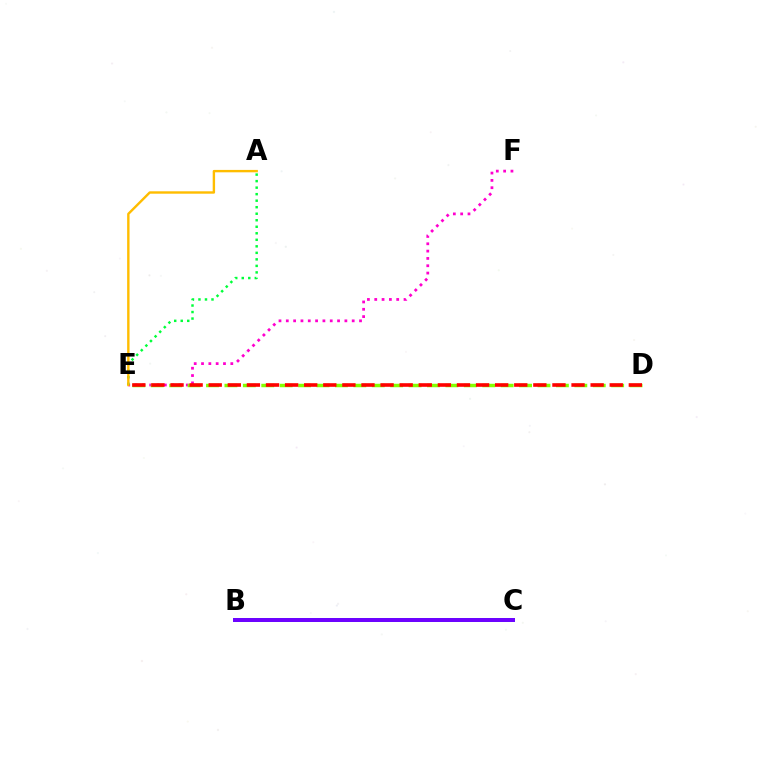{('E', 'F'): [{'color': '#ff00cf', 'line_style': 'dotted', 'thickness': 1.99}], ('B', 'C'): [{'color': '#00fff6', 'line_style': 'dashed', 'thickness': 1.77}, {'color': '#004bff', 'line_style': 'solid', 'thickness': 2.83}, {'color': '#7200ff', 'line_style': 'solid', 'thickness': 2.77}], ('A', 'E'): [{'color': '#00ff39', 'line_style': 'dotted', 'thickness': 1.77}, {'color': '#ffbd00', 'line_style': 'solid', 'thickness': 1.72}], ('D', 'E'): [{'color': '#84ff00', 'line_style': 'dashed', 'thickness': 2.5}, {'color': '#ff0000', 'line_style': 'dashed', 'thickness': 2.59}]}